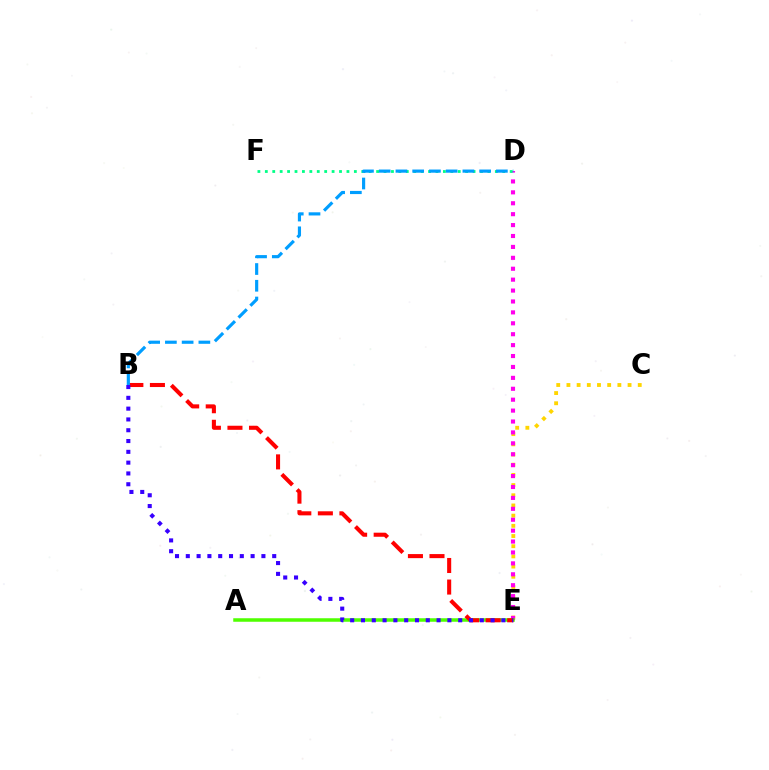{('C', 'E'): [{'color': '#ffd500', 'line_style': 'dotted', 'thickness': 2.77}], ('D', 'E'): [{'color': '#ff00ed', 'line_style': 'dotted', 'thickness': 2.96}], ('D', 'F'): [{'color': '#00ff86', 'line_style': 'dotted', 'thickness': 2.02}], ('A', 'E'): [{'color': '#4fff00', 'line_style': 'solid', 'thickness': 2.53}], ('B', 'E'): [{'color': '#ff0000', 'line_style': 'dashed', 'thickness': 2.93}, {'color': '#3700ff', 'line_style': 'dotted', 'thickness': 2.93}], ('B', 'D'): [{'color': '#009eff', 'line_style': 'dashed', 'thickness': 2.27}]}